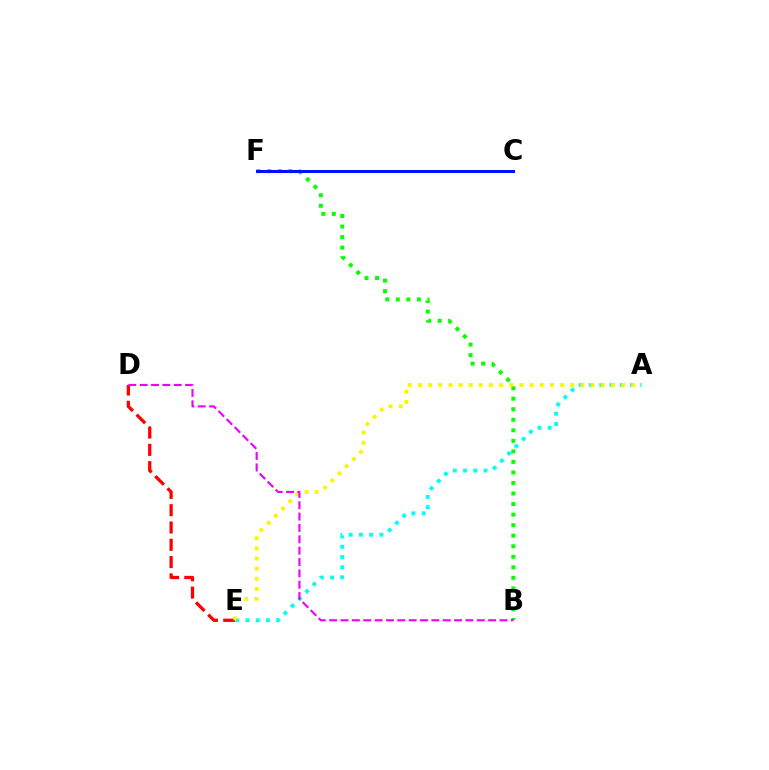{('B', 'F'): [{'color': '#08ff00', 'line_style': 'dotted', 'thickness': 2.86}], ('D', 'E'): [{'color': '#ff0000', 'line_style': 'dashed', 'thickness': 2.35}], ('A', 'E'): [{'color': '#00fff6', 'line_style': 'dotted', 'thickness': 2.78}, {'color': '#fcf500', 'line_style': 'dotted', 'thickness': 2.76}], ('C', 'F'): [{'color': '#0010ff', 'line_style': 'solid', 'thickness': 2.17}], ('B', 'D'): [{'color': '#ee00ff', 'line_style': 'dashed', 'thickness': 1.54}]}